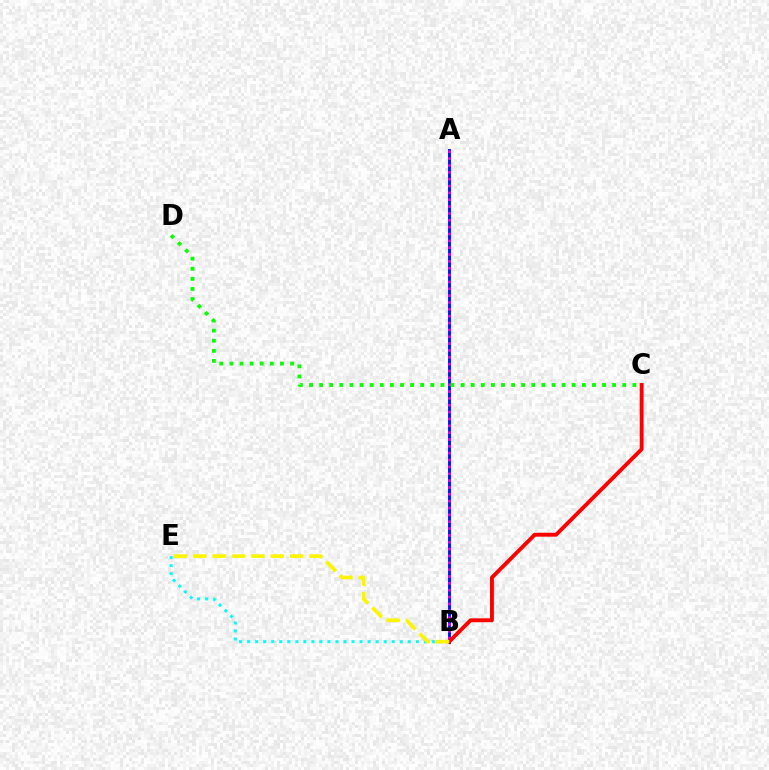{('A', 'B'): [{'color': '#0010ff', 'line_style': 'solid', 'thickness': 2.08}, {'color': '#ee00ff', 'line_style': 'dotted', 'thickness': 1.86}], ('B', 'C'): [{'color': '#ff0000', 'line_style': 'solid', 'thickness': 2.8}], ('C', 'D'): [{'color': '#08ff00', 'line_style': 'dotted', 'thickness': 2.75}], ('B', 'E'): [{'color': '#00fff6', 'line_style': 'dotted', 'thickness': 2.18}, {'color': '#fcf500', 'line_style': 'dashed', 'thickness': 2.63}]}